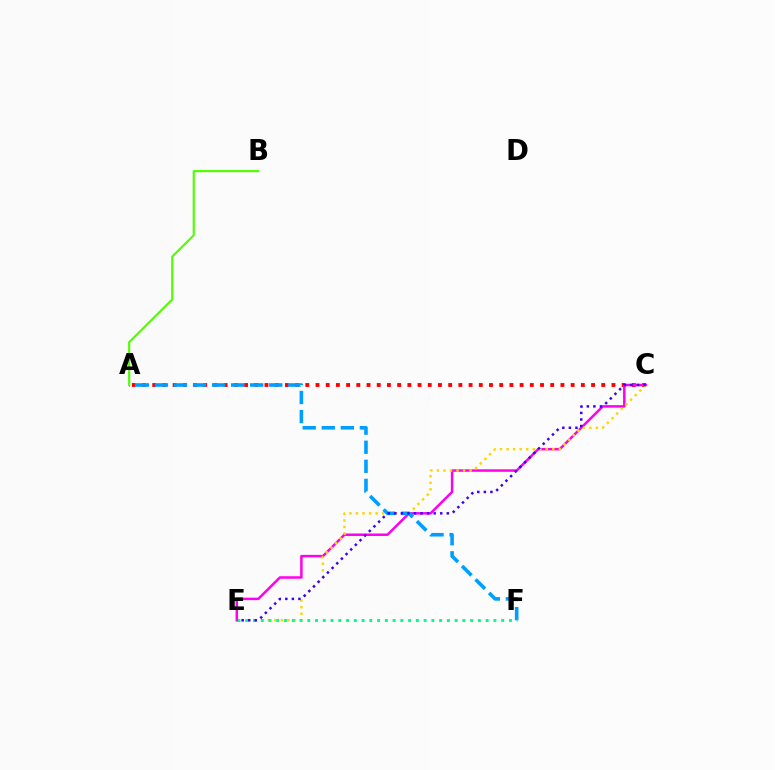{('A', 'C'): [{'color': '#ff0000', 'line_style': 'dotted', 'thickness': 2.77}], ('C', 'E'): [{'color': '#ff00ed', 'line_style': 'solid', 'thickness': 1.8}, {'color': '#ffd500', 'line_style': 'dotted', 'thickness': 1.78}, {'color': '#3700ff', 'line_style': 'dotted', 'thickness': 1.78}], ('A', 'F'): [{'color': '#009eff', 'line_style': 'dashed', 'thickness': 2.59}], ('A', 'B'): [{'color': '#4fff00', 'line_style': 'solid', 'thickness': 1.54}], ('E', 'F'): [{'color': '#00ff86', 'line_style': 'dotted', 'thickness': 2.11}]}